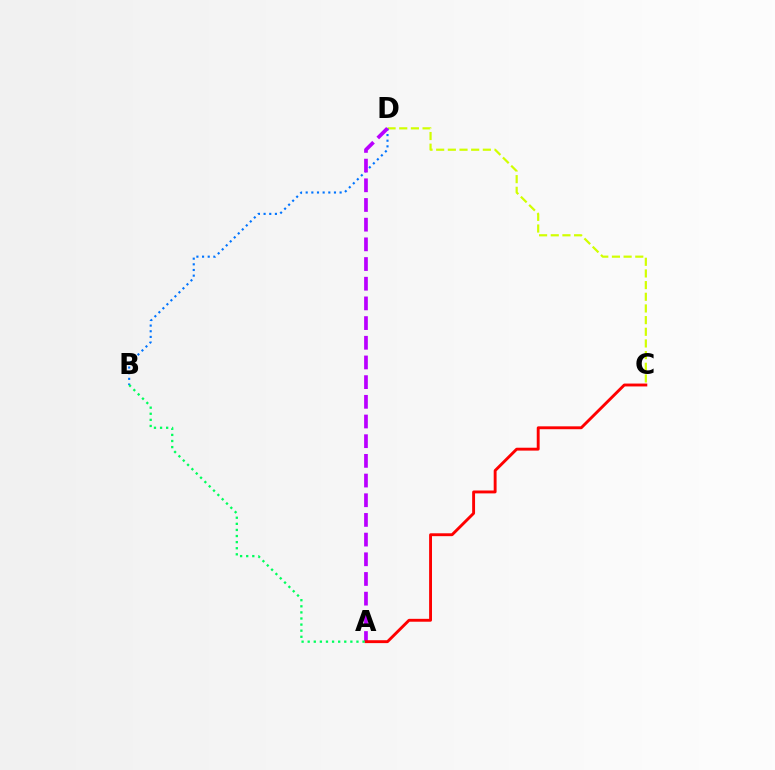{('C', 'D'): [{'color': '#d1ff00', 'line_style': 'dashed', 'thickness': 1.58}], ('B', 'D'): [{'color': '#0074ff', 'line_style': 'dotted', 'thickness': 1.54}], ('A', 'D'): [{'color': '#b900ff', 'line_style': 'dashed', 'thickness': 2.67}], ('A', 'C'): [{'color': '#ff0000', 'line_style': 'solid', 'thickness': 2.08}], ('A', 'B'): [{'color': '#00ff5c', 'line_style': 'dotted', 'thickness': 1.66}]}